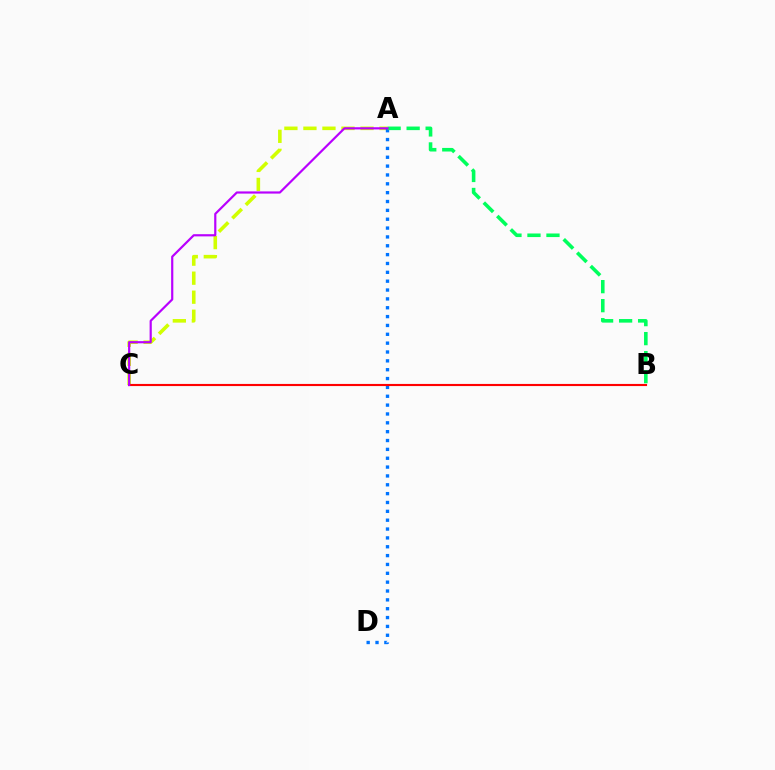{('A', 'C'): [{'color': '#d1ff00', 'line_style': 'dashed', 'thickness': 2.58}, {'color': '#b900ff', 'line_style': 'solid', 'thickness': 1.58}], ('A', 'D'): [{'color': '#0074ff', 'line_style': 'dotted', 'thickness': 2.41}], ('B', 'C'): [{'color': '#ff0000', 'line_style': 'solid', 'thickness': 1.53}], ('A', 'B'): [{'color': '#00ff5c', 'line_style': 'dashed', 'thickness': 2.58}]}